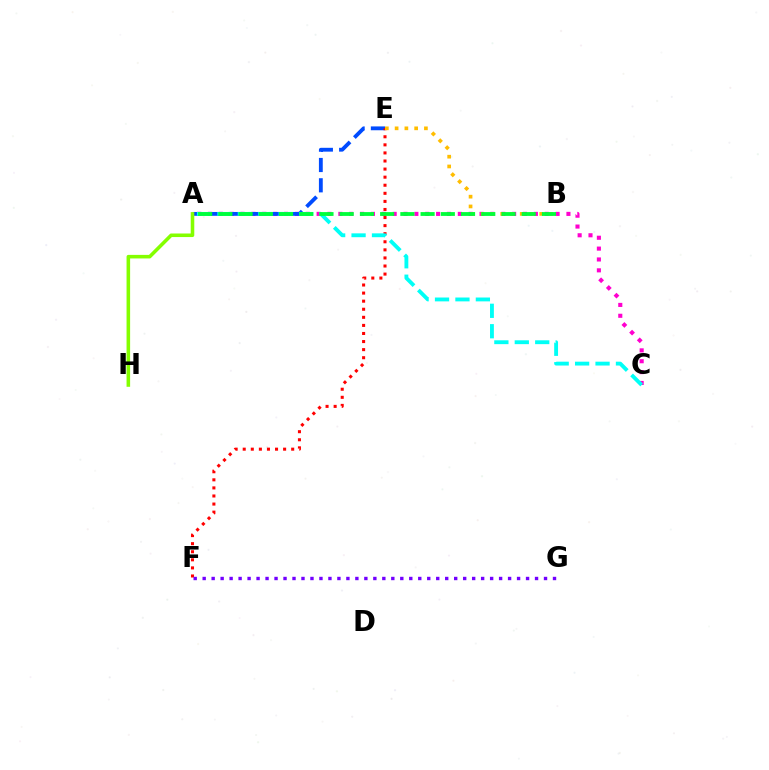{('A', 'C'): [{'color': '#ff00cf', 'line_style': 'dotted', 'thickness': 2.95}, {'color': '#00fff6', 'line_style': 'dashed', 'thickness': 2.77}], ('A', 'E'): [{'color': '#004bff', 'line_style': 'dashed', 'thickness': 2.76}], ('E', 'F'): [{'color': '#ff0000', 'line_style': 'dotted', 'thickness': 2.19}], ('B', 'E'): [{'color': '#ffbd00', 'line_style': 'dotted', 'thickness': 2.65}], ('F', 'G'): [{'color': '#7200ff', 'line_style': 'dotted', 'thickness': 2.44}], ('A', 'B'): [{'color': '#00ff39', 'line_style': 'dashed', 'thickness': 2.75}], ('A', 'H'): [{'color': '#84ff00', 'line_style': 'solid', 'thickness': 2.57}]}